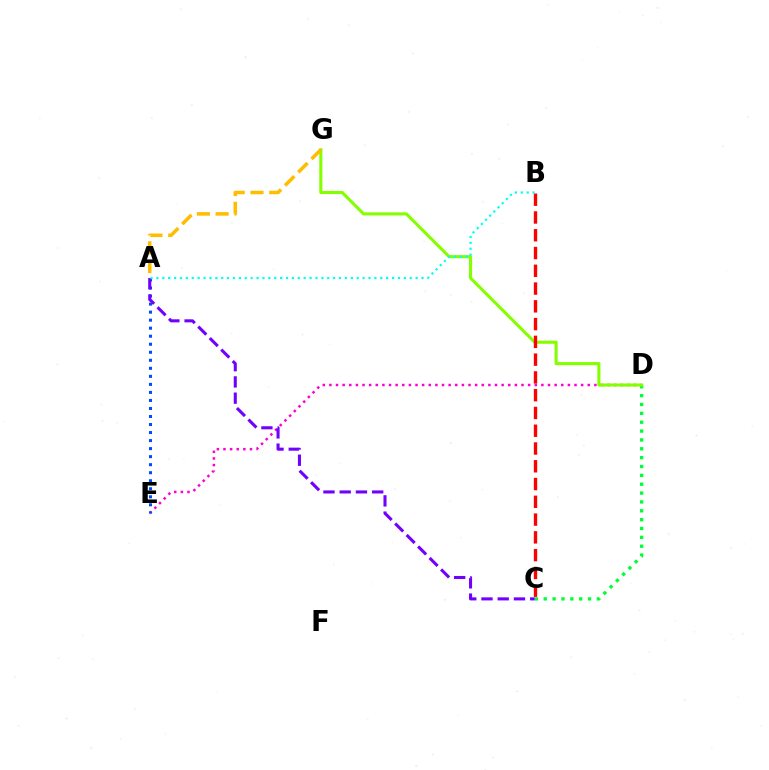{('D', 'E'): [{'color': '#ff00cf', 'line_style': 'dotted', 'thickness': 1.8}], ('C', 'D'): [{'color': '#00ff39', 'line_style': 'dotted', 'thickness': 2.41}], ('D', 'G'): [{'color': '#84ff00', 'line_style': 'solid', 'thickness': 2.23}], ('B', 'C'): [{'color': '#ff0000', 'line_style': 'dashed', 'thickness': 2.41}], ('A', 'G'): [{'color': '#ffbd00', 'line_style': 'dashed', 'thickness': 2.55}], ('A', 'E'): [{'color': '#004bff', 'line_style': 'dotted', 'thickness': 2.18}], ('A', 'C'): [{'color': '#7200ff', 'line_style': 'dashed', 'thickness': 2.21}], ('A', 'B'): [{'color': '#00fff6', 'line_style': 'dotted', 'thickness': 1.6}]}